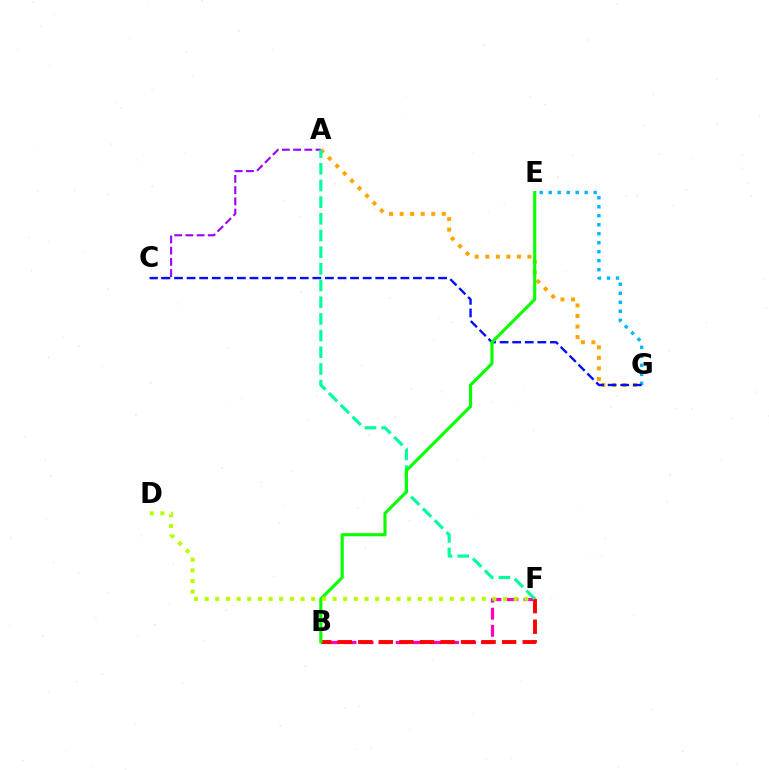{('A', 'C'): [{'color': '#9b00ff', 'line_style': 'dashed', 'thickness': 1.52}], ('B', 'F'): [{'color': '#ff00bd', 'line_style': 'dashed', 'thickness': 2.32}, {'color': '#ff0000', 'line_style': 'dashed', 'thickness': 2.79}], ('E', 'G'): [{'color': '#00b5ff', 'line_style': 'dotted', 'thickness': 2.44}], ('A', 'G'): [{'color': '#ffa500', 'line_style': 'dotted', 'thickness': 2.86}], ('A', 'F'): [{'color': '#00ff9d', 'line_style': 'dashed', 'thickness': 2.27}], ('C', 'G'): [{'color': '#0010ff', 'line_style': 'dashed', 'thickness': 1.71}], ('B', 'E'): [{'color': '#08ff00', 'line_style': 'solid', 'thickness': 2.25}], ('D', 'F'): [{'color': '#b3ff00', 'line_style': 'dotted', 'thickness': 2.9}]}